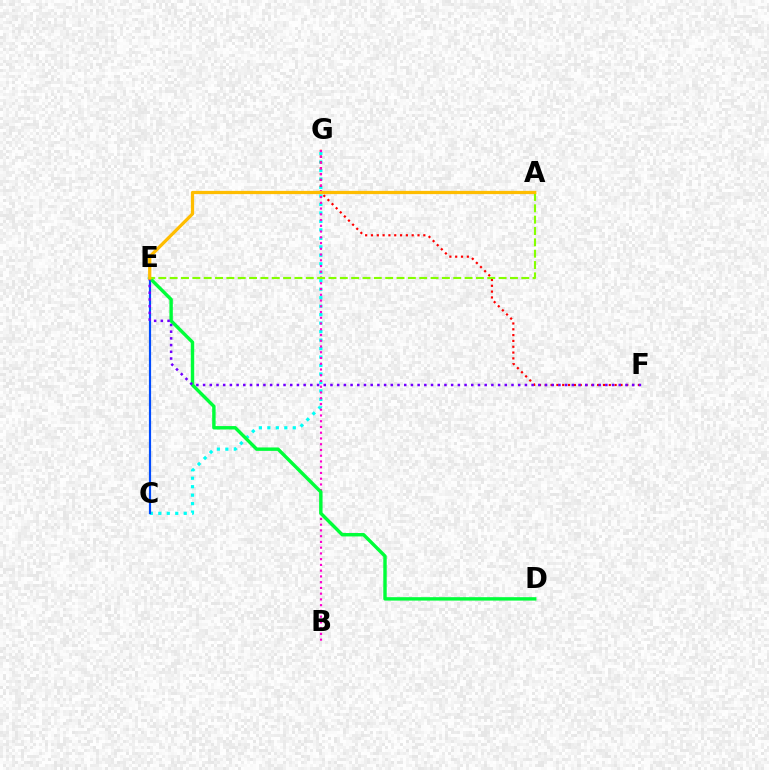{('C', 'G'): [{'color': '#00fff6', 'line_style': 'dotted', 'thickness': 2.3}], ('F', 'G'): [{'color': '#ff0000', 'line_style': 'dotted', 'thickness': 1.58}], ('B', 'G'): [{'color': '#ff00cf', 'line_style': 'dotted', 'thickness': 1.56}], ('C', 'E'): [{'color': '#004bff', 'line_style': 'solid', 'thickness': 1.58}], ('D', 'E'): [{'color': '#00ff39', 'line_style': 'solid', 'thickness': 2.46}], ('E', 'F'): [{'color': '#7200ff', 'line_style': 'dotted', 'thickness': 1.82}], ('A', 'E'): [{'color': '#84ff00', 'line_style': 'dashed', 'thickness': 1.54}, {'color': '#ffbd00', 'line_style': 'solid', 'thickness': 2.33}]}